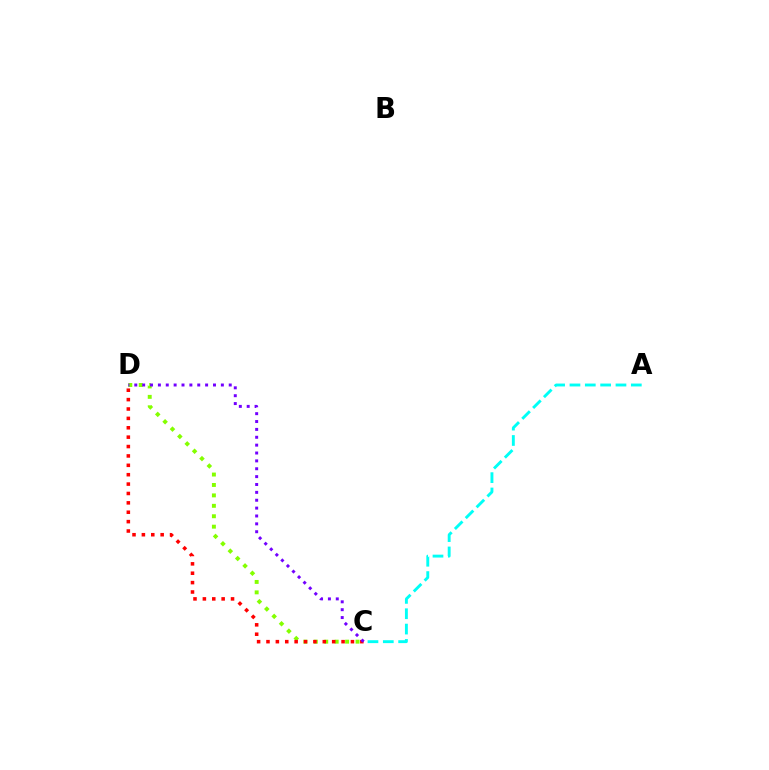{('C', 'D'): [{'color': '#84ff00', 'line_style': 'dotted', 'thickness': 2.83}, {'color': '#ff0000', 'line_style': 'dotted', 'thickness': 2.55}, {'color': '#7200ff', 'line_style': 'dotted', 'thickness': 2.14}], ('A', 'C'): [{'color': '#00fff6', 'line_style': 'dashed', 'thickness': 2.08}]}